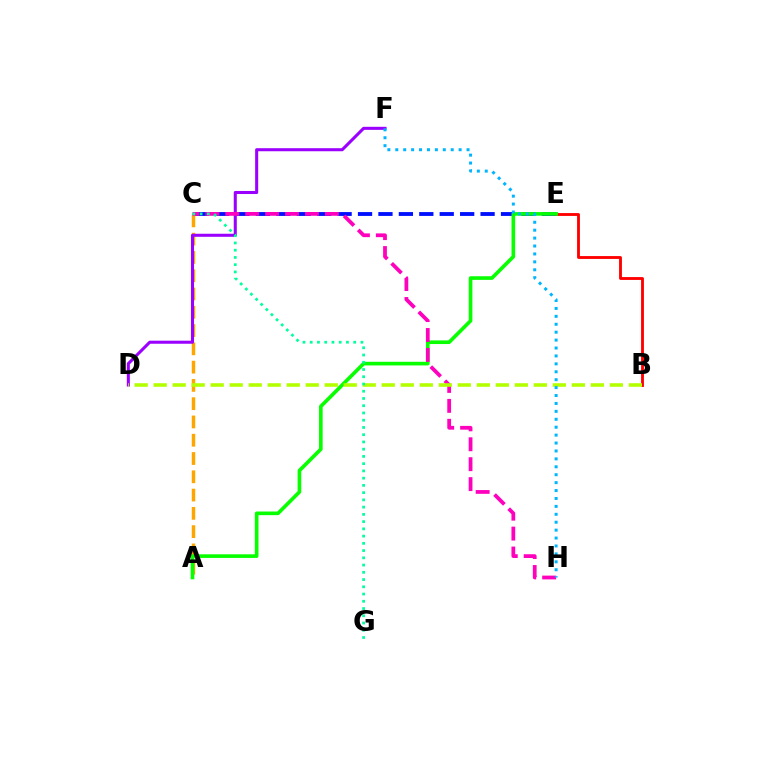{('C', 'E'): [{'color': '#0010ff', 'line_style': 'dashed', 'thickness': 2.77}], ('B', 'E'): [{'color': '#ff0000', 'line_style': 'solid', 'thickness': 2.05}], ('A', 'C'): [{'color': '#ffa500', 'line_style': 'dashed', 'thickness': 2.48}], ('A', 'E'): [{'color': '#08ff00', 'line_style': 'solid', 'thickness': 2.62}], ('D', 'F'): [{'color': '#9b00ff', 'line_style': 'solid', 'thickness': 2.2}], ('C', 'H'): [{'color': '#ff00bd', 'line_style': 'dashed', 'thickness': 2.71}], ('B', 'D'): [{'color': '#b3ff00', 'line_style': 'dashed', 'thickness': 2.58}], ('F', 'H'): [{'color': '#00b5ff', 'line_style': 'dotted', 'thickness': 2.15}], ('C', 'G'): [{'color': '#00ff9d', 'line_style': 'dotted', 'thickness': 1.97}]}